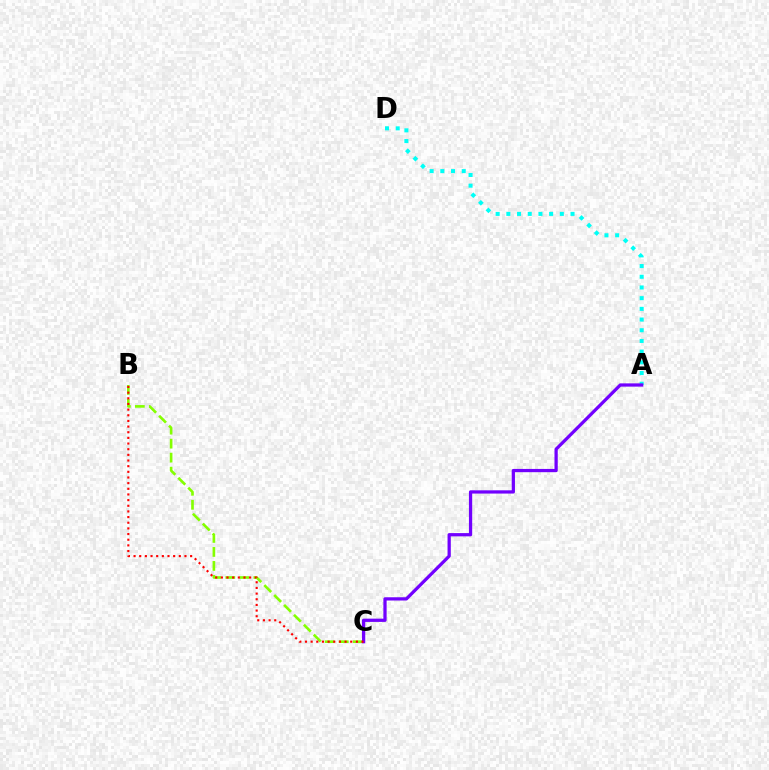{('A', 'D'): [{'color': '#00fff6', 'line_style': 'dotted', 'thickness': 2.91}], ('B', 'C'): [{'color': '#84ff00', 'line_style': 'dashed', 'thickness': 1.9}, {'color': '#ff0000', 'line_style': 'dotted', 'thickness': 1.54}], ('A', 'C'): [{'color': '#7200ff', 'line_style': 'solid', 'thickness': 2.34}]}